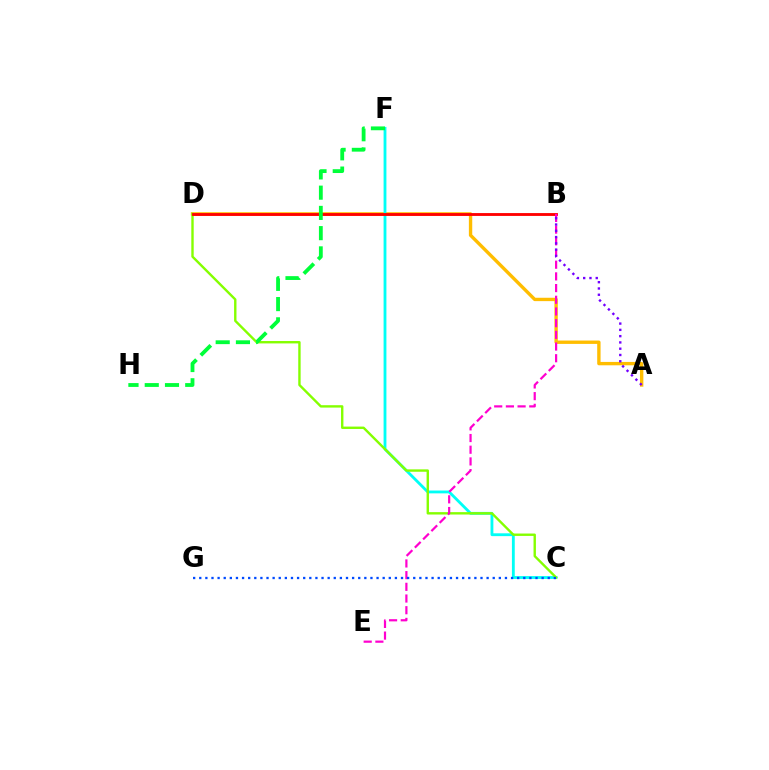{('A', 'D'): [{'color': '#ffbd00', 'line_style': 'solid', 'thickness': 2.43}], ('C', 'F'): [{'color': '#00fff6', 'line_style': 'solid', 'thickness': 2.04}], ('C', 'D'): [{'color': '#84ff00', 'line_style': 'solid', 'thickness': 1.72}], ('B', 'D'): [{'color': '#ff0000', 'line_style': 'solid', 'thickness': 2.05}], ('B', 'E'): [{'color': '#ff00cf', 'line_style': 'dashed', 'thickness': 1.59}], ('C', 'G'): [{'color': '#004bff', 'line_style': 'dotted', 'thickness': 1.66}], ('A', 'B'): [{'color': '#7200ff', 'line_style': 'dotted', 'thickness': 1.71}], ('F', 'H'): [{'color': '#00ff39', 'line_style': 'dashed', 'thickness': 2.75}]}